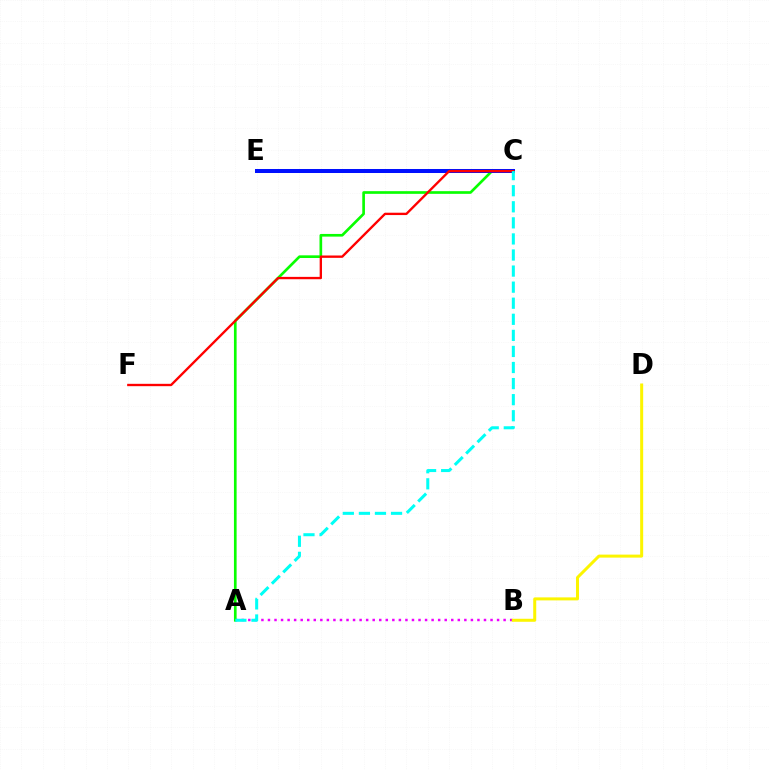{('A', 'B'): [{'color': '#ee00ff', 'line_style': 'dotted', 'thickness': 1.78}], ('A', 'C'): [{'color': '#08ff00', 'line_style': 'solid', 'thickness': 1.92}, {'color': '#00fff6', 'line_style': 'dashed', 'thickness': 2.18}], ('B', 'D'): [{'color': '#fcf500', 'line_style': 'solid', 'thickness': 2.17}], ('C', 'E'): [{'color': '#0010ff', 'line_style': 'solid', 'thickness': 2.88}], ('C', 'F'): [{'color': '#ff0000', 'line_style': 'solid', 'thickness': 1.69}]}